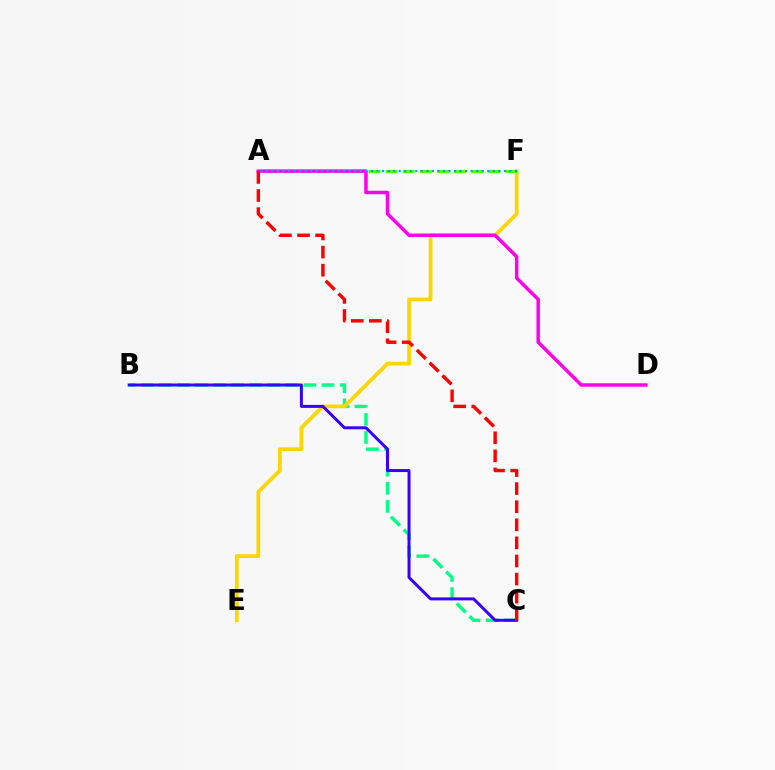{('B', 'C'): [{'color': '#00ff86', 'line_style': 'dashed', 'thickness': 2.46}, {'color': '#3700ff', 'line_style': 'solid', 'thickness': 2.15}], ('E', 'F'): [{'color': '#ffd500', 'line_style': 'solid', 'thickness': 2.7}], ('A', 'F'): [{'color': '#4fff00', 'line_style': 'dashed', 'thickness': 2.33}, {'color': '#009eff', 'line_style': 'dotted', 'thickness': 1.5}], ('A', 'D'): [{'color': '#ff00ed', 'line_style': 'solid', 'thickness': 2.5}], ('A', 'C'): [{'color': '#ff0000', 'line_style': 'dashed', 'thickness': 2.46}]}